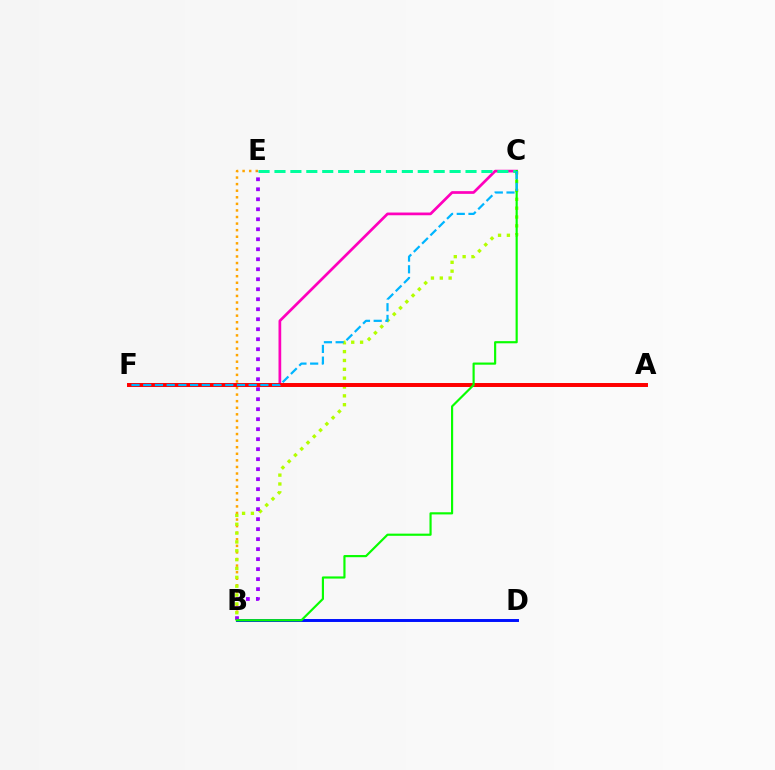{('B', 'E'): [{'color': '#ffa500', 'line_style': 'dotted', 'thickness': 1.79}, {'color': '#9b00ff', 'line_style': 'dotted', 'thickness': 2.72}], ('B', 'D'): [{'color': '#0010ff', 'line_style': 'solid', 'thickness': 2.12}], ('C', 'F'): [{'color': '#ff00bd', 'line_style': 'solid', 'thickness': 1.95}, {'color': '#00b5ff', 'line_style': 'dashed', 'thickness': 1.59}], ('B', 'C'): [{'color': '#b3ff00', 'line_style': 'dotted', 'thickness': 2.4}, {'color': '#08ff00', 'line_style': 'solid', 'thickness': 1.56}], ('A', 'F'): [{'color': '#ff0000', 'line_style': 'solid', 'thickness': 2.85}], ('C', 'E'): [{'color': '#00ff9d', 'line_style': 'dashed', 'thickness': 2.16}]}